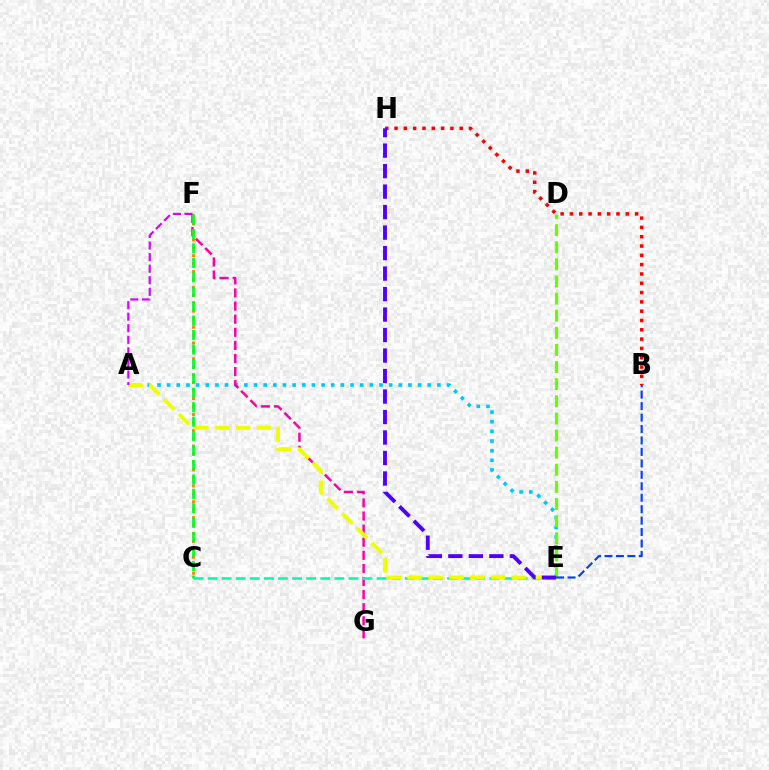{('A', 'E'): [{'color': '#00c7ff', 'line_style': 'dotted', 'thickness': 2.62}, {'color': '#eeff00', 'line_style': 'dashed', 'thickness': 2.83}], ('F', 'G'): [{'color': '#ff00a0', 'line_style': 'dashed', 'thickness': 1.78}], ('D', 'E'): [{'color': '#66ff00', 'line_style': 'dashed', 'thickness': 2.33}], ('B', 'H'): [{'color': '#ff0000', 'line_style': 'dotted', 'thickness': 2.53}], ('C', 'E'): [{'color': '#00ffaf', 'line_style': 'dashed', 'thickness': 1.91}], ('C', 'F'): [{'color': '#ff8800', 'line_style': 'dotted', 'thickness': 2.16}, {'color': '#00ff27', 'line_style': 'dashed', 'thickness': 1.96}], ('B', 'E'): [{'color': '#003fff', 'line_style': 'dashed', 'thickness': 1.56}], ('E', 'H'): [{'color': '#4f00ff', 'line_style': 'dashed', 'thickness': 2.78}], ('A', 'F'): [{'color': '#d600ff', 'line_style': 'dashed', 'thickness': 1.57}]}